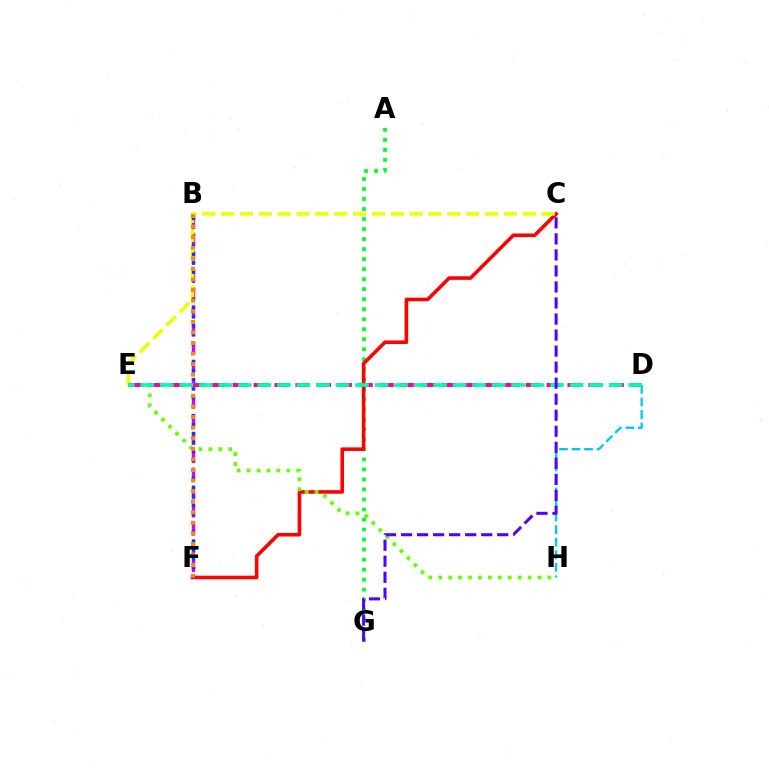{('D', 'H'): [{'color': '#00c7ff', 'line_style': 'dashed', 'thickness': 1.7}], ('A', 'G'): [{'color': '#00ff27', 'line_style': 'dotted', 'thickness': 2.72}], ('C', 'F'): [{'color': '#ff0000', 'line_style': 'solid', 'thickness': 2.58}], ('E', 'H'): [{'color': '#66ff00', 'line_style': 'dotted', 'thickness': 2.7}], ('B', 'F'): [{'color': '#d600ff', 'line_style': 'dashed', 'thickness': 2.47}, {'color': '#003fff', 'line_style': 'dotted', 'thickness': 2.43}, {'color': '#ff8800', 'line_style': 'dotted', 'thickness': 2.87}], ('C', 'E'): [{'color': '#eeff00', 'line_style': 'dashed', 'thickness': 2.56}], ('D', 'E'): [{'color': '#ff00a0', 'line_style': 'dashed', 'thickness': 2.84}, {'color': '#00ffaf', 'line_style': 'dashed', 'thickness': 2.65}], ('C', 'G'): [{'color': '#4f00ff', 'line_style': 'dashed', 'thickness': 2.18}]}